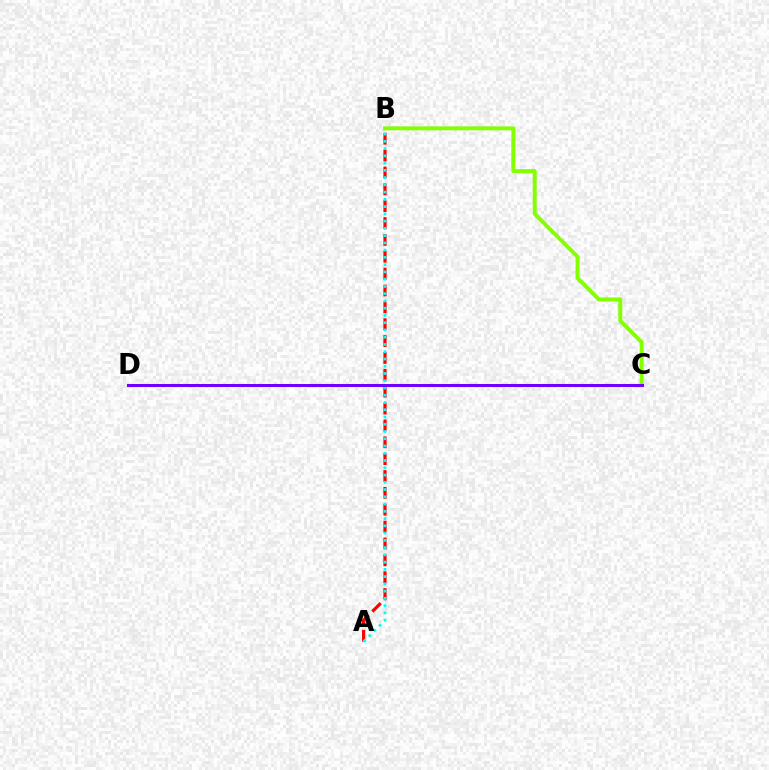{('A', 'B'): [{'color': '#ff0000', 'line_style': 'dashed', 'thickness': 2.29}, {'color': '#00fff6', 'line_style': 'dotted', 'thickness': 1.97}], ('B', 'C'): [{'color': '#84ff00', 'line_style': 'solid', 'thickness': 2.84}], ('C', 'D'): [{'color': '#7200ff', 'line_style': 'solid', 'thickness': 2.18}]}